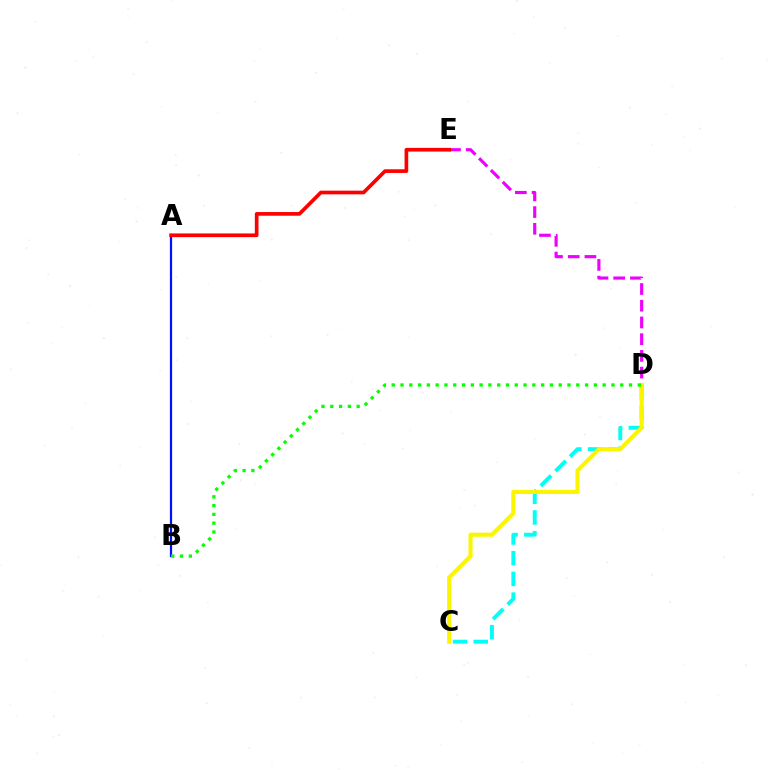{('D', 'E'): [{'color': '#ee00ff', 'line_style': 'dashed', 'thickness': 2.27}], ('C', 'D'): [{'color': '#00fff6', 'line_style': 'dashed', 'thickness': 2.81}, {'color': '#fcf500', 'line_style': 'solid', 'thickness': 2.95}], ('A', 'B'): [{'color': '#0010ff', 'line_style': 'solid', 'thickness': 1.6}], ('A', 'E'): [{'color': '#ff0000', 'line_style': 'solid', 'thickness': 2.65}], ('B', 'D'): [{'color': '#08ff00', 'line_style': 'dotted', 'thickness': 2.39}]}